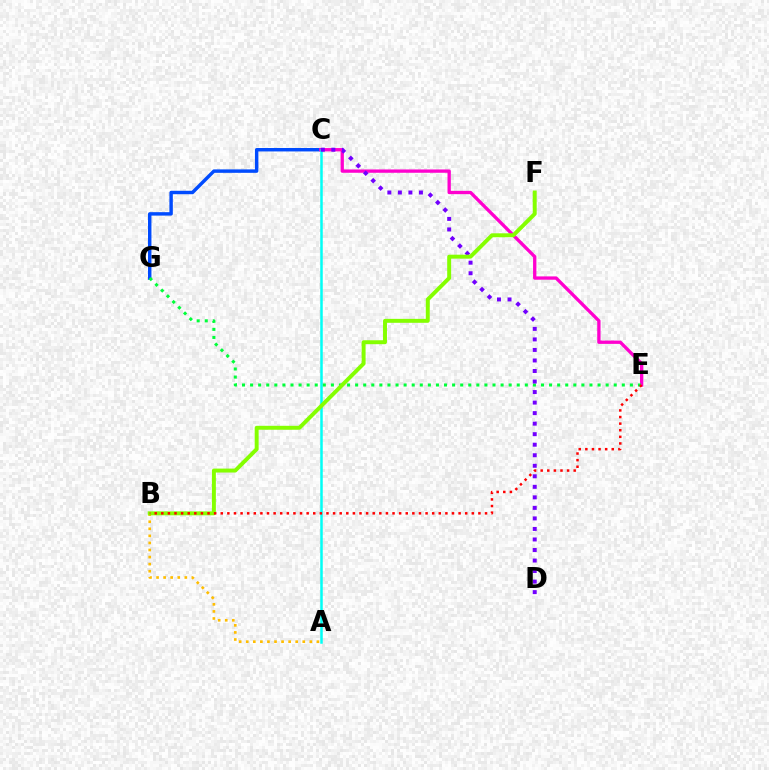{('C', 'G'): [{'color': '#004bff', 'line_style': 'solid', 'thickness': 2.47}], ('C', 'E'): [{'color': '#ff00cf', 'line_style': 'solid', 'thickness': 2.39}], ('A', 'C'): [{'color': '#00fff6', 'line_style': 'solid', 'thickness': 1.8}], ('A', 'B'): [{'color': '#ffbd00', 'line_style': 'dotted', 'thickness': 1.92}], ('E', 'G'): [{'color': '#00ff39', 'line_style': 'dotted', 'thickness': 2.2}], ('C', 'D'): [{'color': '#7200ff', 'line_style': 'dotted', 'thickness': 2.86}], ('B', 'F'): [{'color': '#84ff00', 'line_style': 'solid', 'thickness': 2.84}], ('B', 'E'): [{'color': '#ff0000', 'line_style': 'dotted', 'thickness': 1.8}]}